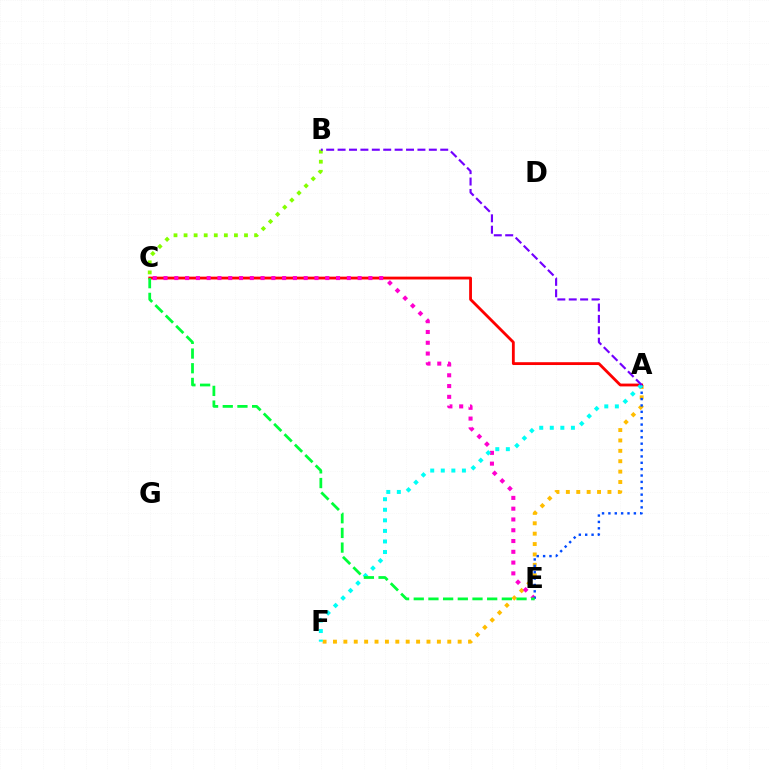{('A', 'F'): [{'color': '#ffbd00', 'line_style': 'dotted', 'thickness': 2.82}, {'color': '#00fff6', 'line_style': 'dotted', 'thickness': 2.87}], ('A', 'C'): [{'color': '#ff0000', 'line_style': 'solid', 'thickness': 2.03}], ('C', 'E'): [{'color': '#ff00cf', 'line_style': 'dotted', 'thickness': 2.93}, {'color': '#00ff39', 'line_style': 'dashed', 'thickness': 1.99}], ('A', 'E'): [{'color': '#004bff', 'line_style': 'dotted', 'thickness': 1.73}], ('B', 'C'): [{'color': '#84ff00', 'line_style': 'dotted', 'thickness': 2.74}], ('A', 'B'): [{'color': '#7200ff', 'line_style': 'dashed', 'thickness': 1.55}]}